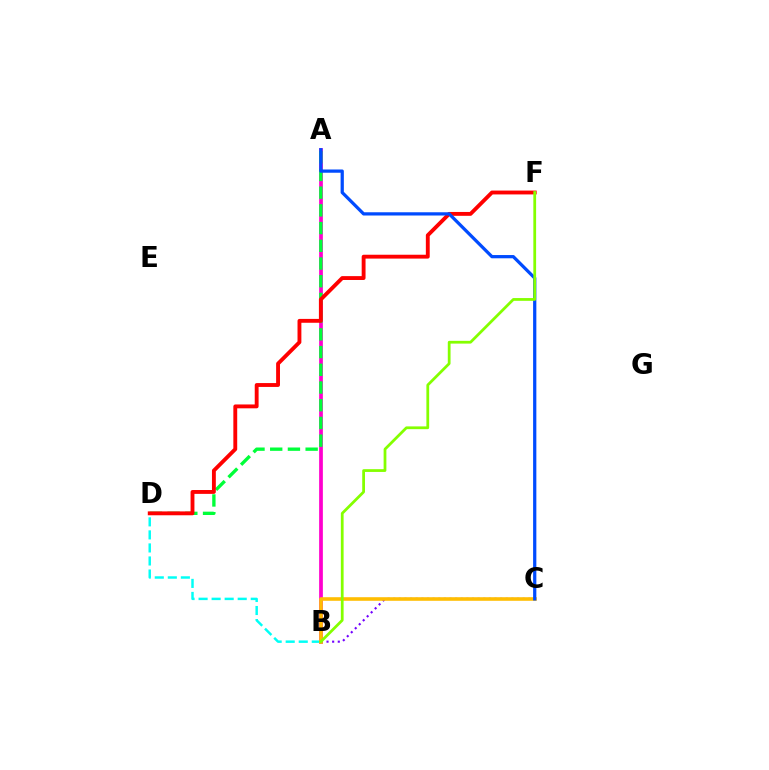{('B', 'D'): [{'color': '#00fff6', 'line_style': 'dashed', 'thickness': 1.77}], ('A', 'B'): [{'color': '#ff00cf', 'line_style': 'solid', 'thickness': 2.69}], ('B', 'C'): [{'color': '#7200ff', 'line_style': 'dotted', 'thickness': 1.53}, {'color': '#ffbd00', 'line_style': 'solid', 'thickness': 2.58}], ('A', 'D'): [{'color': '#00ff39', 'line_style': 'dashed', 'thickness': 2.41}], ('D', 'F'): [{'color': '#ff0000', 'line_style': 'solid', 'thickness': 2.78}], ('A', 'C'): [{'color': '#004bff', 'line_style': 'solid', 'thickness': 2.34}], ('B', 'F'): [{'color': '#84ff00', 'line_style': 'solid', 'thickness': 1.99}]}